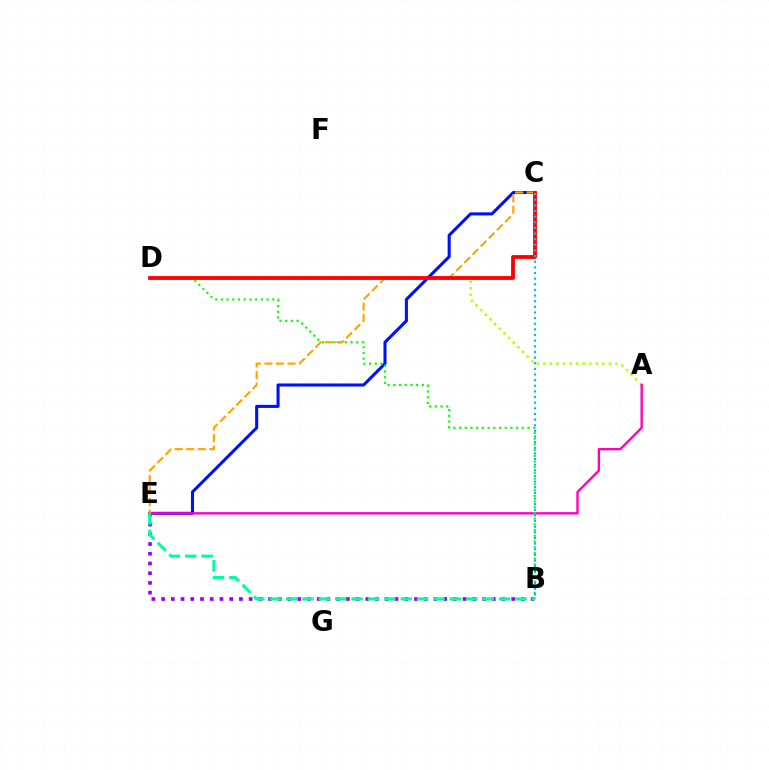{('B', 'E'): [{'color': '#9b00ff', 'line_style': 'dotted', 'thickness': 2.64}, {'color': '#00ff9d', 'line_style': 'dashed', 'thickness': 2.23}], ('C', 'E'): [{'color': '#0010ff', 'line_style': 'solid', 'thickness': 2.21}, {'color': '#ffa500', 'line_style': 'dashed', 'thickness': 1.57}], ('A', 'D'): [{'color': '#b3ff00', 'line_style': 'dotted', 'thickness': 1.78}], ('A', 'E'): [{'color': '#ff00bd', 'line_style': 'solid', 'thickness': 1.7}], ('B', 'D'): [{'color': '#08ff00', 'line_style': 'dotted', 'thickness': 1.55}], ('C', 'D'): [{'color': '#ff0000', 'line_style': 'solid', 'thickness': 2.74}], ('B', 'C'): [{'color': '#00b5ff', 'line_style': 'dotted', 'thickness': 1.53}]}